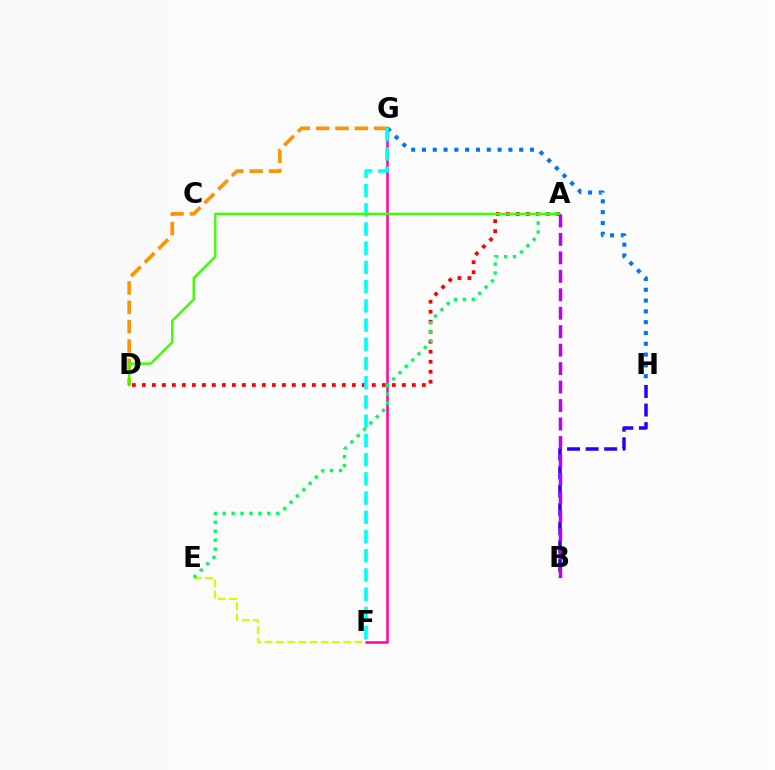{('F', 'G'): [{'color': '#ff00ac', 'line_style': 'solid', 'thickness': 1.8}, {'color': '#00fff6', 'line_style': 'dashed', 'thickness': 2.61}], ('B', 'H'): [{'color': '#2500ff', 'line_style': 'dashed', 'thickness': 2.52}], ('G', 'H'): [{'color': '#0074ff', 'line_style': 'dotted', 'thickness': 2.94}], ('E', 'F'): [{'color': '#d1ff00', 'line_style': 'dashed', 'thickness': 1.52}], ('A', 'D'): [{'color': '#ff0000', 'line_style': 'dotted', 'thickness': 2.72}, {'color': '#3dff00', 'line_style': 'solid', 'thickness': 1.72}], ('D', 'G'): [{'color': '#ff9400', 'line_style': 'dashed', 'thickness': 2.63}], ('A', 'E'): [{'color': '#00ff5c', 'line_style': 'dotted', 'thickness': 2.43}], ('A', 'B'): [{'color': '#b900ff', 'line_style': 'dashed', 'thickness': 2.51}]}